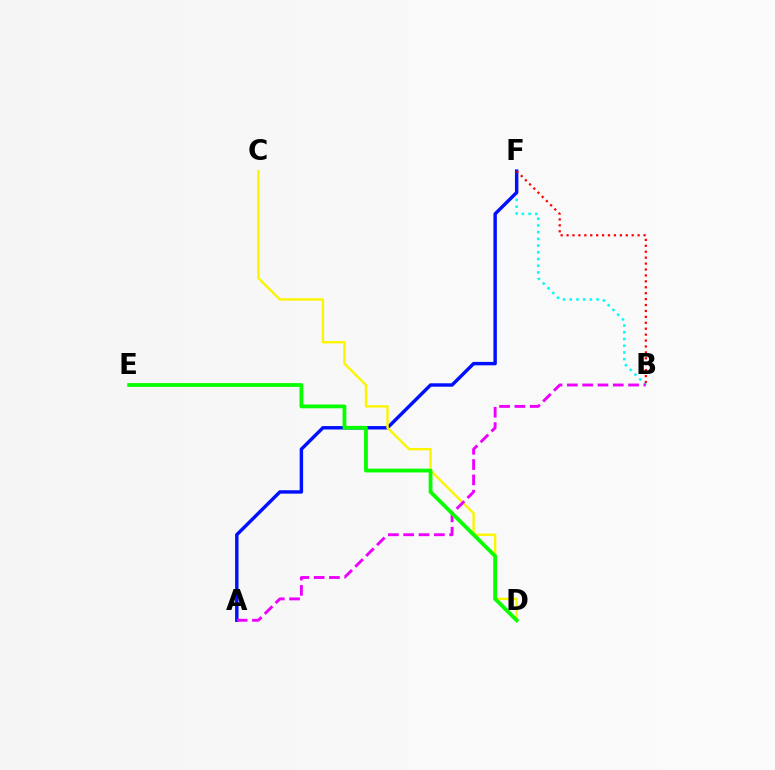{('B', 'F'): [{'color': '#00fff6', 'line_style': 'dotted', 'thickness': 1.82}, {'color': '#ff0000', 'line_style': 'dotted', 'thickness': 1.61}], ('A', 'F'): [{'color': '#0010ff', 'line_style': 'solid', 'thickness': 2.46}], ('C', 'D'): [{'color': '#fcf500', 'line_style': 'solid', 'thickness': 1.72}], ('A', 'B'): [{'color': '#ee00ff', 'line_style': 'dashed', 'thickness': 2.08}], ('D', 'E'): [{'color': '#08ff00', 'line_style': 'solid', 'thickness': 2.74}]}